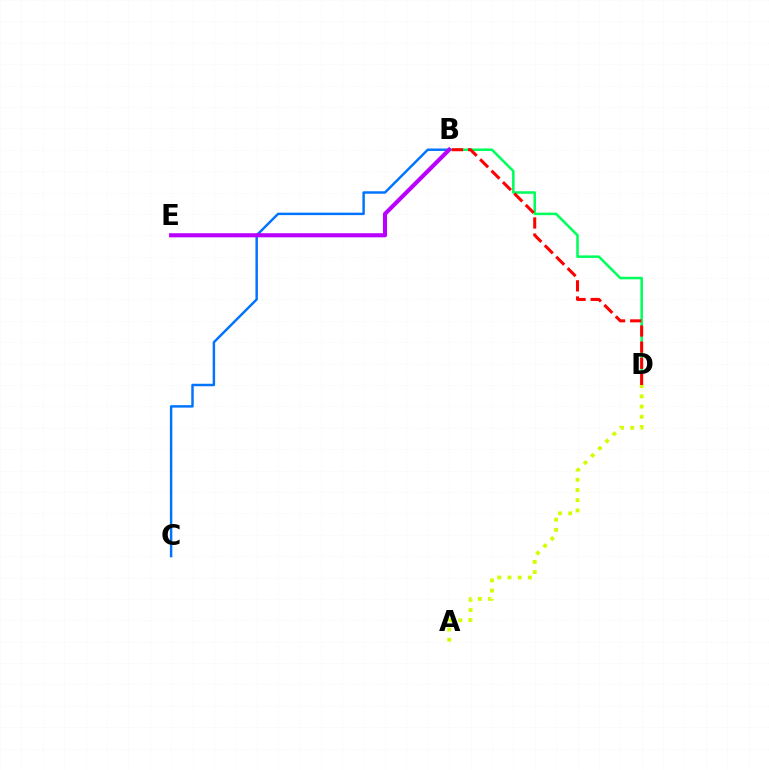{('B', 'D'): [{'color': '#00ff5c', 'line_style': 'solid', 'thickness': 1.83}, {'color': '#ff0000', 'line_style': 'dashed', 'thickness': 2.19}], ('B', 'C'): [{'color': '#0074ff', 'line_style': 'solid', 'thickness': 1.77}], ('B', 'E'): [{'color': '#b900ff', 'line_style': 'solid', 'thickness': 2.95}], ('A', 'D'): [{'color': '#d1ff00', 'line_style': 'dotted', 'thickness': 2.77}]}